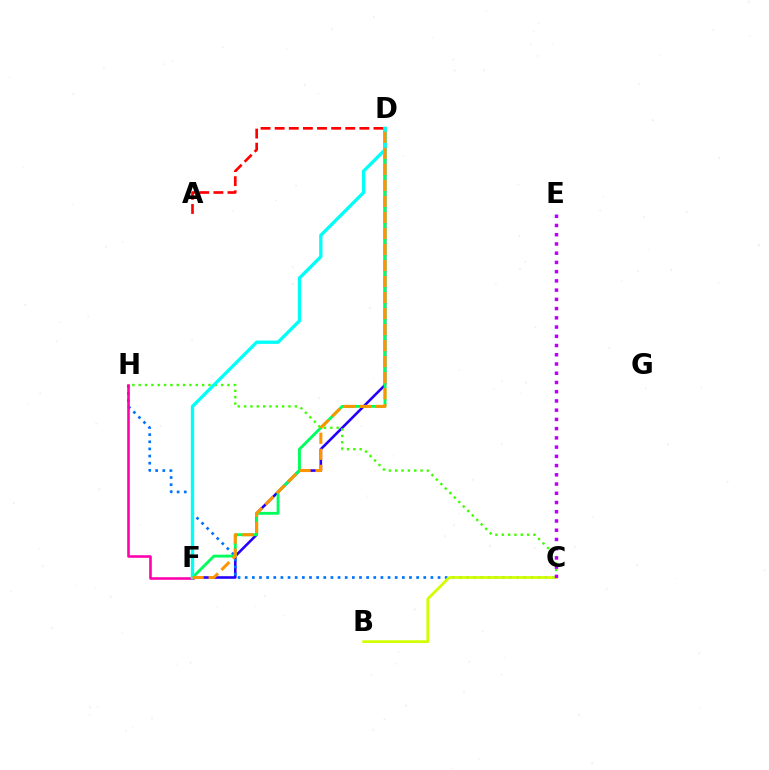{('D', 'F'): [{'color': '#2500ff', 'line_style': 'solid', 'thickness': 1.87}, {'color': '#00ff5c', 'line_style': 'solid', 'thickness': 2.07}, {'color': '#00fff6', 'line_style': 'solid', 'thickness': 2.39}, {'color': '#ff9400', 'line_style': 'dashed', 'thickness': 2.18}], ('C', 'H'): [{'color': '#3dff00', 'line_style': 'dotted', 'thickness': 1.72}, {'color': '#0074ff', 'line_style': 'dotted', 'thickness': 1.94}], ('F', 'H'): [{'color': '#ff00ac', 'line_style': 'solid', 'thickness': 1.86}], ('A', 'D'): [{'color': '#ff0000', 'line_style': 'dashed', 'thickness': 1.92}], ('B', 'C'): [{'color': '#d1ff00', 'line_style': 'solid', 'thickness': 1.98}], ('C', 'E'): [{'color': '#b900ff', 'line_style': 'dotted', 'thickness': 2.51}]}